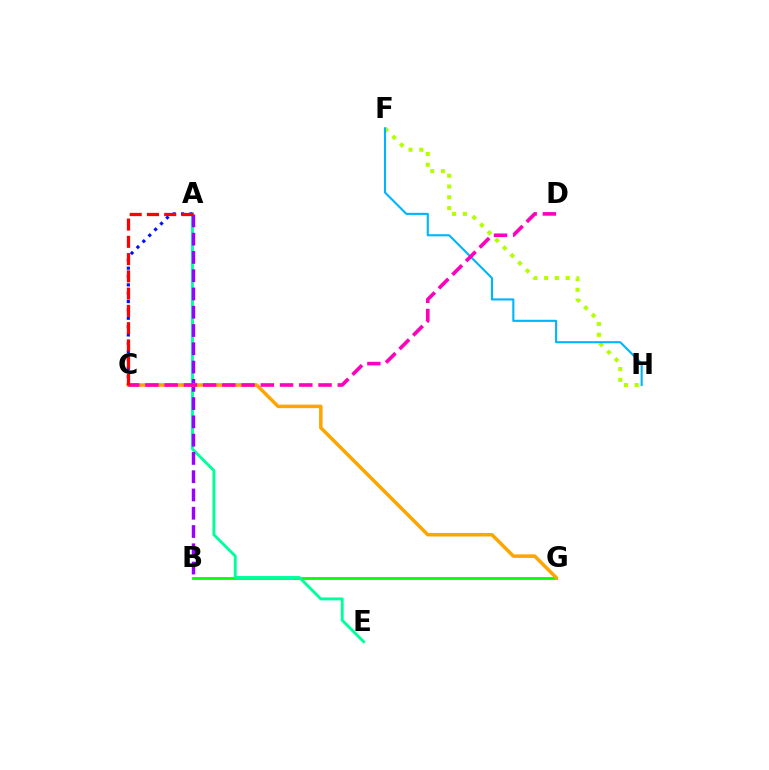{('F', 'H'): [{'color': '#b3ff00', 'line_style': 'dotted', 'thickness': 2.93}, {'color': '#00b5ff', 'line_style': 'solid', 'thickness': 1.52}], ('B', 'G'): [{'color': '#08ff00', 'line_style': 'solid', 'thickness': 2.01}], ('A', 'E'): [{'color': '#00ff9d', 'line_style': 'solid', 'thickness': 2.09}], ('A', 'B'): [{'color': '#9b00ff', 'line_style': 'dashed', 'thickness': 2.48}], ('A', 'C'): [{'color': '#0010ff', 'line_style': 'dotted', 'thickness': 2.27}, {'color': '#ff0000', 'line_style': 'dashed', 'thickness': 2.34}], ('C', 'G'): [{'color': '#ffa500', 'line_style': 'solid', 'thickness': 2.52}], ('C', 'D'): [{'color': '#ff00bd', 'line_style': 'dashed', 'thickness': 2.61}]}